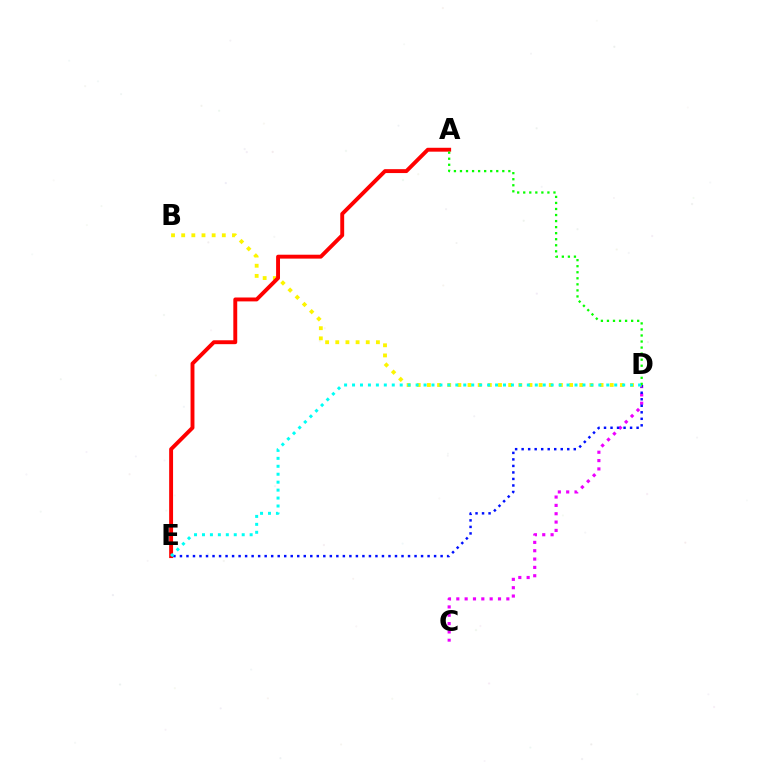{('C', 'D'): [{'color': '#ee00ff', 'line_style': 'dotted', 'thickness': 2.27}], ('D', 'E'): [{'color': '#0010ff', 'line_style': 'dotted', 'thickness': 1.77}, {'color': '#00fff6', 'line_style': 'dotted', 'thickness': 2.16}], ('B', 'D'): [{'color': '#fcf500', 'line_style': 'dotted', 'thickness': 2.76}], ('A', 'E'): [{'color': '#ff0000', 'line_style': 'solid', 'thickness': 2.81}], ('A', 'D'): [{'color': '#08ff00', 'line_style': 'dotted', 'thickness': 1.64}]}